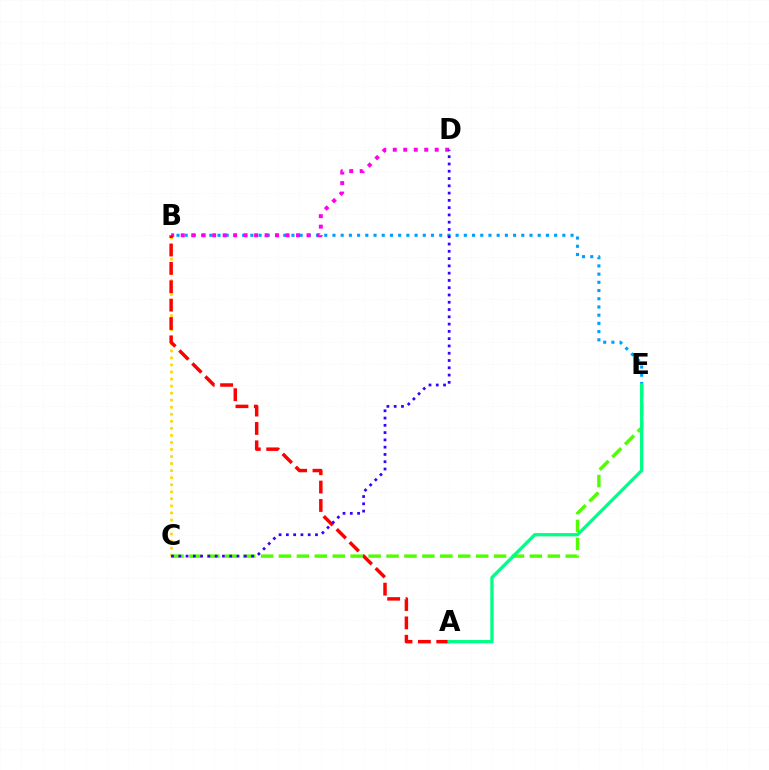{('B', 'E'): [{'color': '#009eff', 'line_style': 'dotted', 'thickness': 2.23}], ('B', 'C'): [{'color': '#ffd500', 'line_style': 'dotted', 'thickness': 1.91}], ('B', 'D'): [{'color': '#ff00ed', 'line_style': 'dotted', 'thickness': 2.85}], ('A', 'B'): [{'color': '#ff0000', 'line_style': 'dashed', 'thickness': 2.5}], ('C', 'E'): [{'color': '#4fff00', 'line_style': 'dashed', 'thickness': 2.43}], ('A', 'E'): [{'color': '#00ff86', 'line_style': 'solid', 'thickness': 2.36}], ('C', 'D'): [{'color': '#3700ff', 'line_style': 'dotted', 'thickness': 1.98}]}